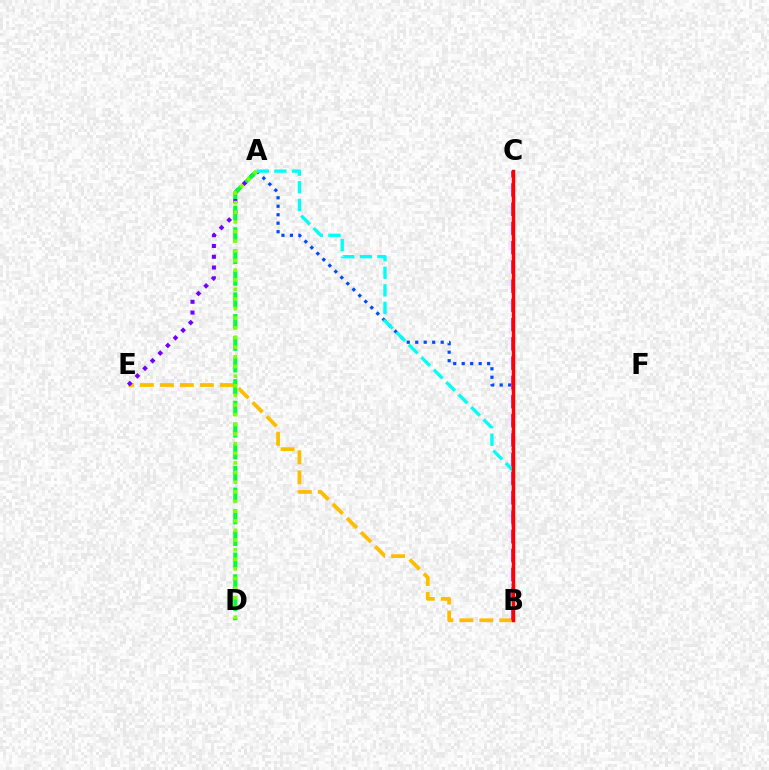{('A', 'B'): [{'color': '#004bff', 'line_style': 'dotted', 'thickness': 2.3}, {'color': '#00fff6', 'line_style': 'dashed', 'thickness': 2.39}], ('B', 'E'): [{'color': '#ffbd00', 'line_style': 'dashed', 'thickness': 2.71}], ('A', 'E'): [{'color': '#7200ff', 'line_style': 'dotted', 'thickness': 2.93}], ('B', 'C'): [{'color': '#ff00cf', 'line_style': 'dashed', 'thickness': 2.61}, {'color': '#ff0000', 'line_style': 'solid', 'thickness': 2.5}], ('A', 'D'): [{'color': '#00ff39', 'line_style': 'dashed', 'thickness': 2.95}, {'color': '#84ff00', 'line_style': 'dotted', 'thickness': 2.62}]}